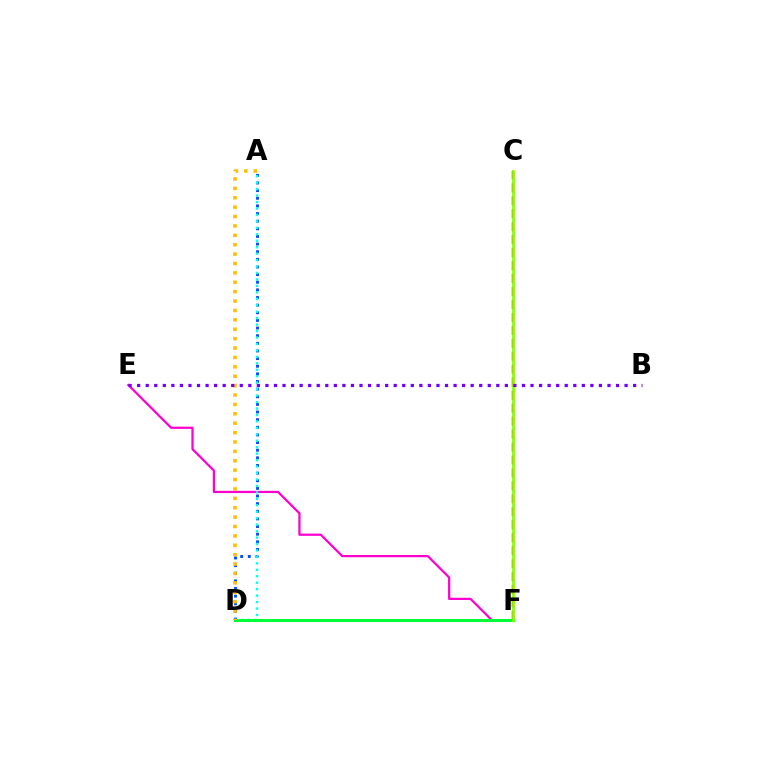{('A', 'D'): [{'color': '#004bff', 'line_style': 'dotted', 'thickness': 2.07}, {'color': '#00fff6', 'line_style': 'dotted', 'thickness': 1.75}, {'color': '#ffbd00', 'line_style': 'dotted', 'thickness': 2.55}], ('E', 'F'): [{'color': '#ff00cf', 'line_style': 'solid', 'thickness': 1.61}], ('C', 'F'): [{'color': '#ff0000', 'line_style': 'dashed', 'thickness': 1.76}, {'color': '#84ff00', 'line_style': 'solid', 'thickness': 1.95}], ('D', 'F'): [{'color': '#00ff39', 'line_style': 'solid', 'thickness': 2.18}], ('B', 'E'): [{'color': '#7200ff', 'line_style': 'dotted', 'thickness': 2.32}]}